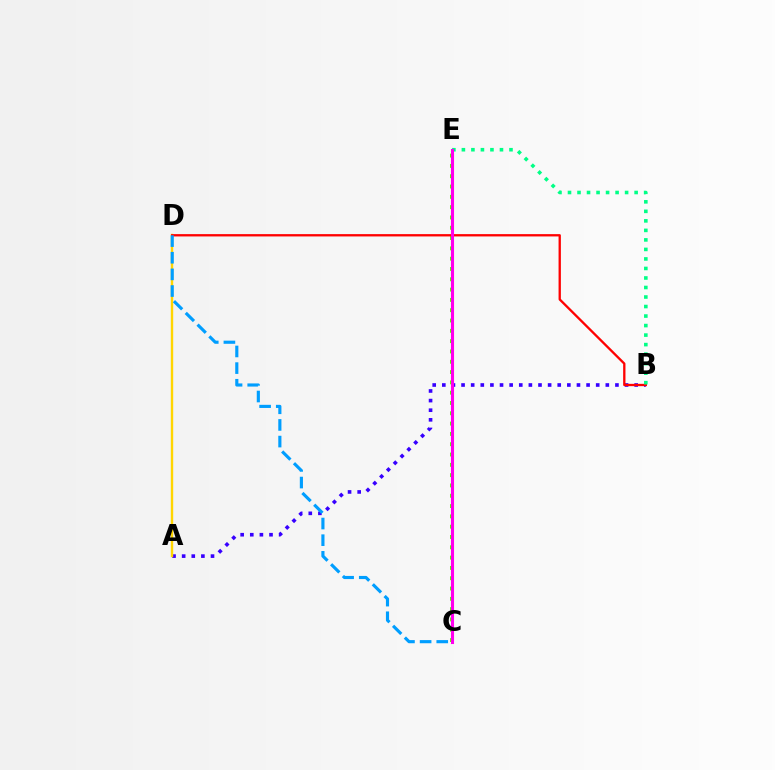{('A', 'B'): [{'color': '#3700ff', 'line_style': 'dotted', 'thickness': 2.61}], ('A', 'D'): [{'color': '#ffd500', 'line_style': 'solid', 'thickness': 1.72}], ('C', 'E'): [{'color': '#4fff00', 'line_style': 'dotted', 'thickness': 2.8}, {'color': '#ff00ed', 'line_style': 'solid', 'thickness': 2.22}], ('B', 'D'): [{'color': '#ff0000', 'line_style': 'solid', 'thickness': 1.67}], ('B', 'E'): [{'color': '#00ff86', 'line_style': 'dotted', 'thickness': 2.59}], ('C', 'D'): [{'color': '#009eff', 'line_style': 'dashed', 'thickness': 2.26}]}